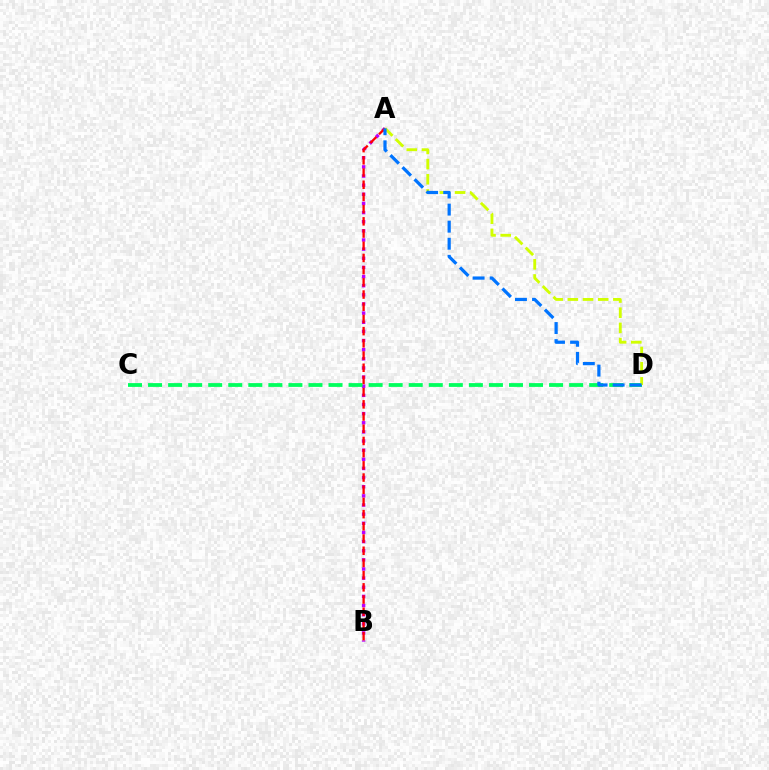{('A', 'B'): [{'color': '#b900ff', 'line_style': 'dotted', 'thickness': 2.48}, {'color': '#ff0000', 'line_style': 'dashed', 'thickness': 1.66}], ('C', 'D'): [{'color': '#00ff5c', 'line_style': 'dashed', 'thickness': 2.72}], ('A', 'D'): [{'color': '#d1ff00', 'line_style': 'dashed', 'thickness': 2.06}, {'color': '#0074ff', 'line_style': 'dashed', 'thickness': 2.32}]}